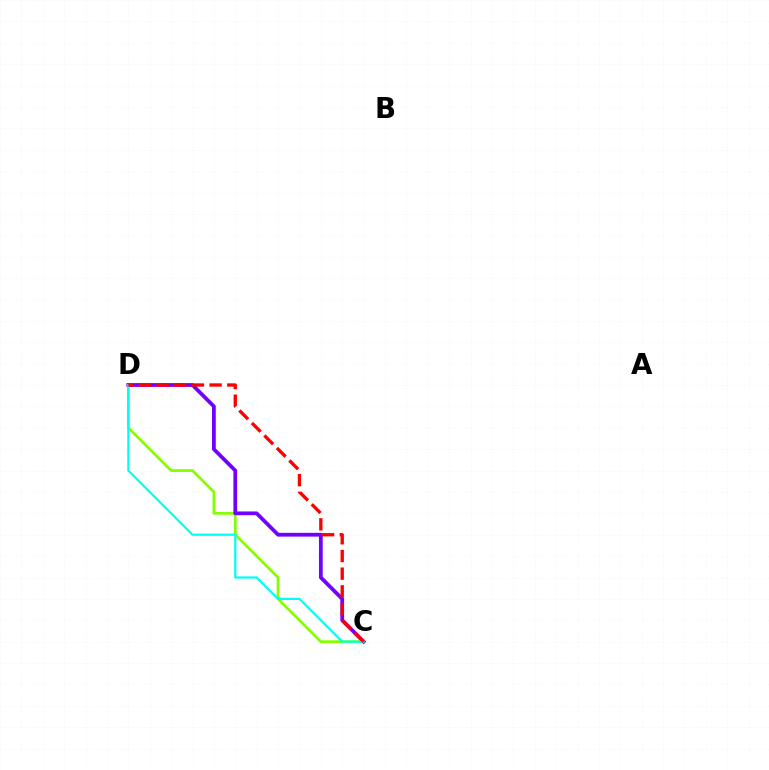{('C', 'D'): [{'color': '#84ff00', 'line_style': 'solid', 'thickness': 1.97}, {'color': '#7200ff', 'line_style': 'solid', 'thickness': 2.72}, {'color': '#00fff6', 'line_style': 'solid', 'thickness': 1.59}, {'color': '#ff0000', 'line_style': 'dashed', 'thickness': 2.4}]}